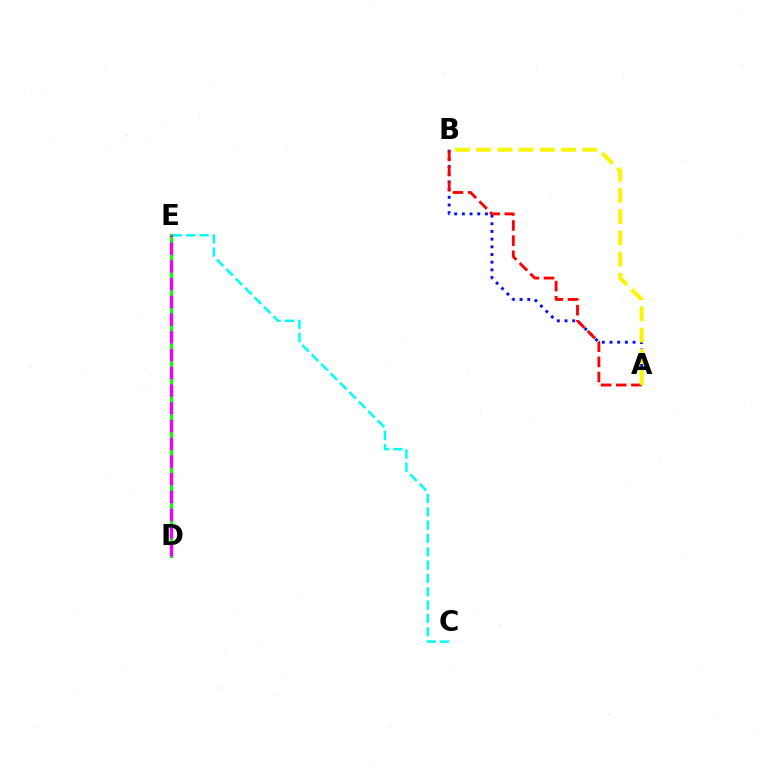{('D', 'E'): [{'color': '#08ff00', 'line_style': 'solid', 'thickness': 2.3}, {'color': '#ee00ff', 'line_style': 'dashed', 'thickness': 2.41}], ('A', 'B'): [{'color': '#0010ff', 'line_style': 'dotted', 'thickness': 2.09}, {'color': '#ff0000', 'line_style': 'dashed', 'thickness': 2.06}, {'color': '#fcf500', 'line_style': 'dashed', 'thickness': 2.88}], ('C', 'E'): [{'color': '#00fff6', 'line_style': 'dashed', 'thickness': 1.81}]}